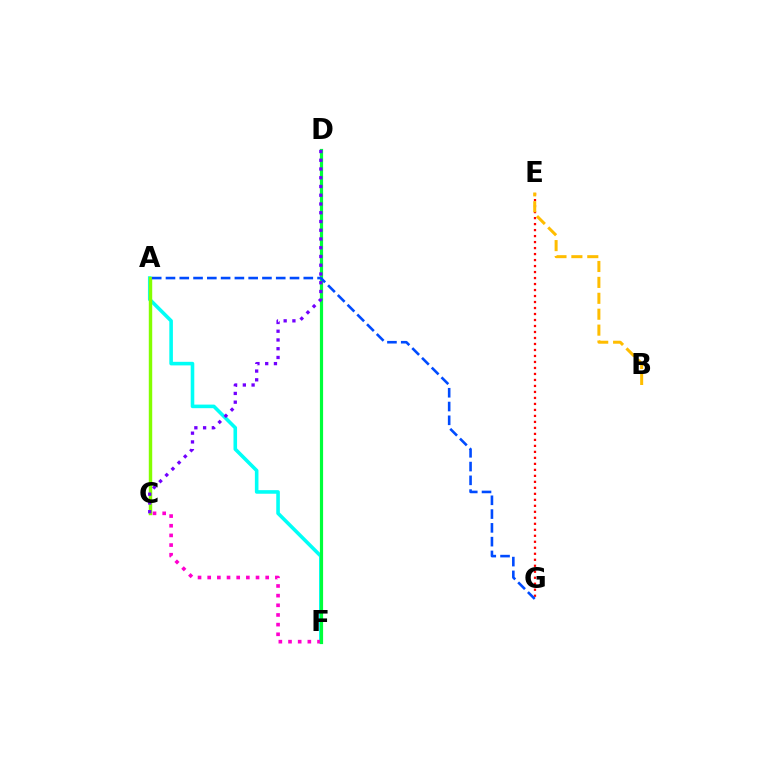{('E', 'G'): [{'color': '#ff0000', 'line_style': 'dotted', 'thickness': 1.63}], ('A', 'F'): [{'color': '#00fff6', 'line_style': 'solid', 'thickness': 2.58}], ('C', 'F'): [{'color': '#ff00cf', 'line_style': 'dotted', 'thickness': 2.63}], ('D', 'F'): [{'color': '#00ff39', 'line_style': 'solid', 'thickness': 2.3}], ('B', 'E'): [{'color': '#ffbd00', 'line_style': 'dashed', 'thickness': 2.16}], ('A', 'C'): [{'color': '#84ff00', 'line_style': 'solid', 'thickness': 2.47}], ('C', 'D'): [{'color': '#7200ff', 'line_style': 'dotted', 'thickness': 2.38}], ('A', 'G'): [{'color': '#004bff', 'line_style': 'dashed', 'thickness': 1.87}]}